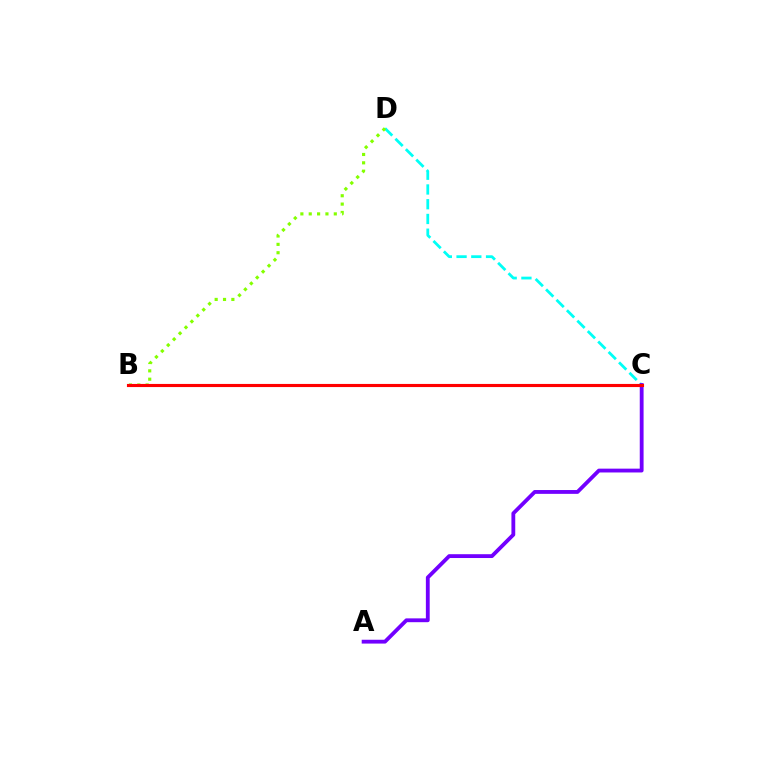{('C', 'D'): [{'color': '#00fff6', 'line_style': 'dashed', 'thickness': 2.0}], ('A', 'C'): [{'color': '#7200ff', 'line_style': 'solid', 'thickness': 2.75}], ('B', 'D'): [{'color': '#84ff00', 'line_style': 'dotted', 'thickness': 2.27}], ('B', 'C'): [{'color': '#ff0000', 'line_style': 'solid', 'thickness': 2.25}]}